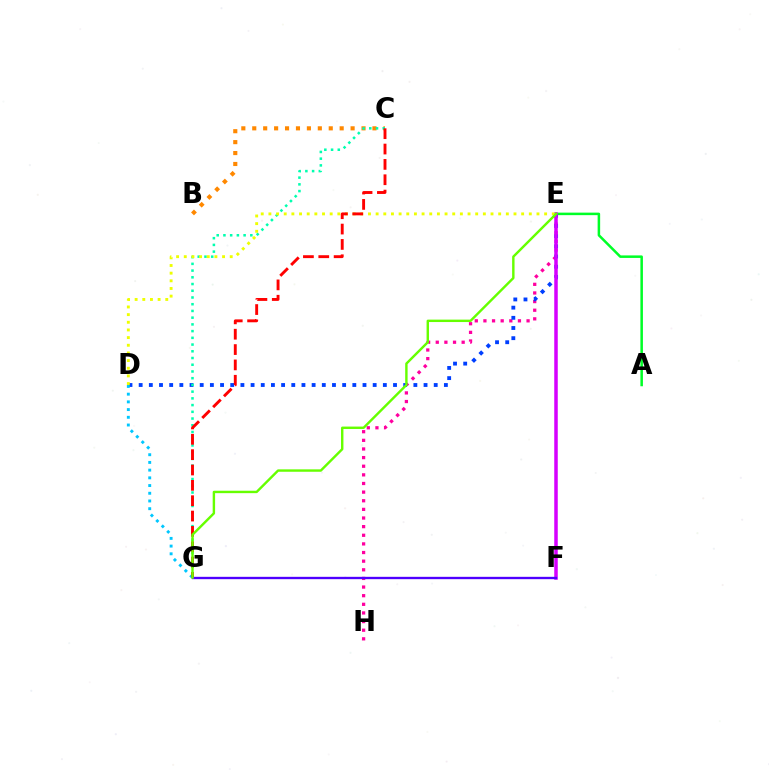{('E', 'H'): [{'color': '#ff00a0', 'line_style': 'dotted', 'thickness': 2.34}], ('A', 'E'): [{'color': '#00ff27', 'line_style': 'solid', 'thickness': 1.81}], ('B', 'C'): [{'color': '#ff8800', 'line_style': 'dotted', 'thickness': 2.97}], ('D', 'E'): [{'color': '#003fff', 'line_style': 'dotted', 'thickness': 2.76}, {'color': '#eeff00', 'line_style': 'dotted', 'thickness': 2.08}], ('E', 'F'): [{'color': '#d600ff', 'line_style': 'solid', 'thickness': 2.53}], ('C', 'G'): [{'color': '#00ffaf', 'line_style': 'dotted', 'thickness': 1.83}, {'color': '#ff0000', 'line_style': 'dashed', 'thickness': 2.09}], ('D', 'G'): [{'color': '#00c7ff', 'line_style': 'dotted', 'thickness': 2.1}], ('F', 'G'): [{'color': '#4f00ff', 'line_style': 'solid', 'thickness': 1.69}], ('E', 'G'): [{'color': '#66ff00', 'line_style': 'solid', 'thickness': 1.74}]}